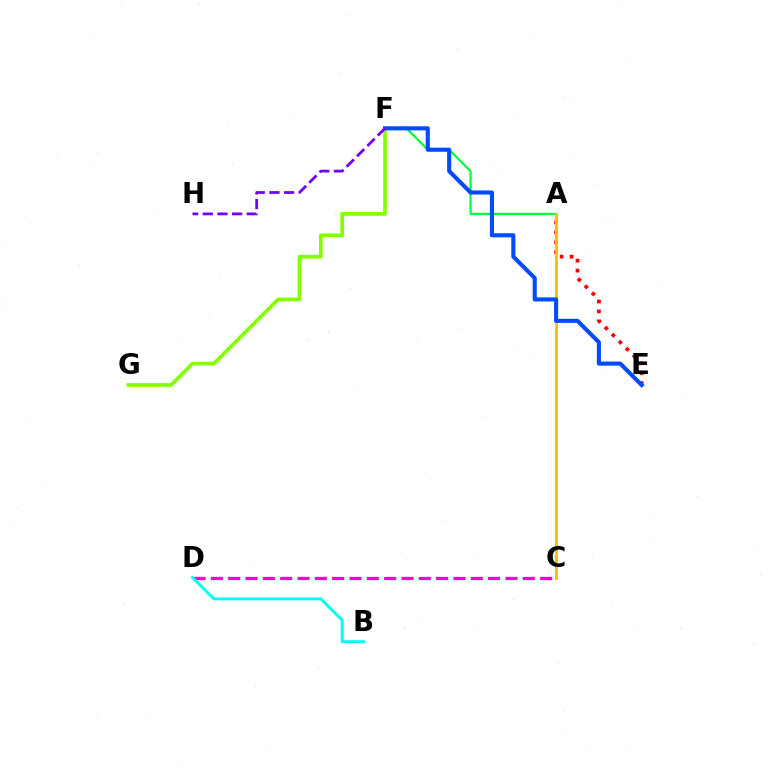{('C', 'D'): [{'color': '#ff00cf', 'line_style': 'dashed', 'thickness': 2.35}], ('A', 'E'): [{'color': '#ff0000', 'line_style': 'dotted', 'thickness': 2.7}], ('A', 'F'): [{'color': '#00ff39', 'line_style': 'solid', 'thickness': 1.59}], ('A', 'C'): [{'color': '#ffbd00', 'line_style': 'solid', 'thickness': 2.06}], ('B', 'D'): [{'color': '#00fff6', 'line_style': 'solid', 'thickness': 2.11}], ('F', 'G'): [{'color': '#84ff00', 'line_style': 'solid', 'thickness': 2.66}], ('E', 'F'): [{'color': '#004bff', 'line_style': 'solid', 'thickness': 2.95}], ('F', 'H'): [{'color': '#7200ff', 'line_style': 'dashed', 'thickness': 1.99}]}